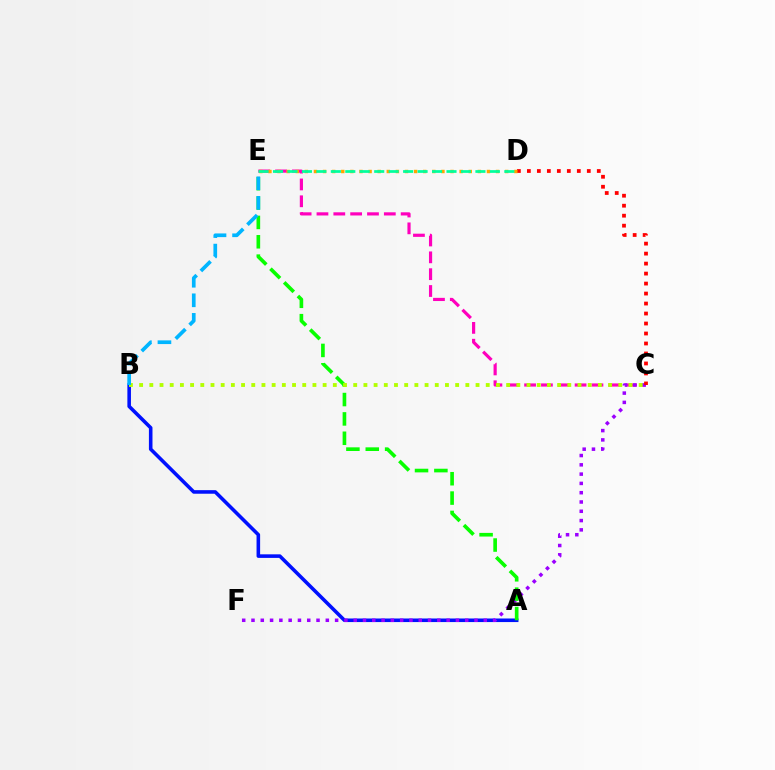{('A', 'B'): [{'color': '#0010ff', 'line_style': 'solid', 'thickness': 2.57}], ('C', 'E'): [{'color': '#ff00bd', 'line_style': 'dashed', 'thickness': 2.29}], ('C', 'F'): [{'color': '#9b00ff', 'line_style': 'dotted', 'thickness': 2.52}], ('A', 'E'): [{'color': '#08ff00', 'line_style': 'dashed', 'thickness': 2.63}], ('B', 'C'): [{'color': '#b3ff00', 'line_style': 'dotted', 'thickness': 2.77}], ('C', 'D'): [{'color': '#ff0000', 'line_style': 'dotted', 'thickness': 2.71}], ('B', 'E'): [{'color': '#00b5ff', 'line_style': 'dashed', 'thickness': 2.66}], ('D', 'E'): [{'color': '#ffa500', 'line_style': 'dotted', 'thickness': 2.47}, {'color': '#00ff9d', 'line_style': 'dashed', 'thickness': 1.96}]}